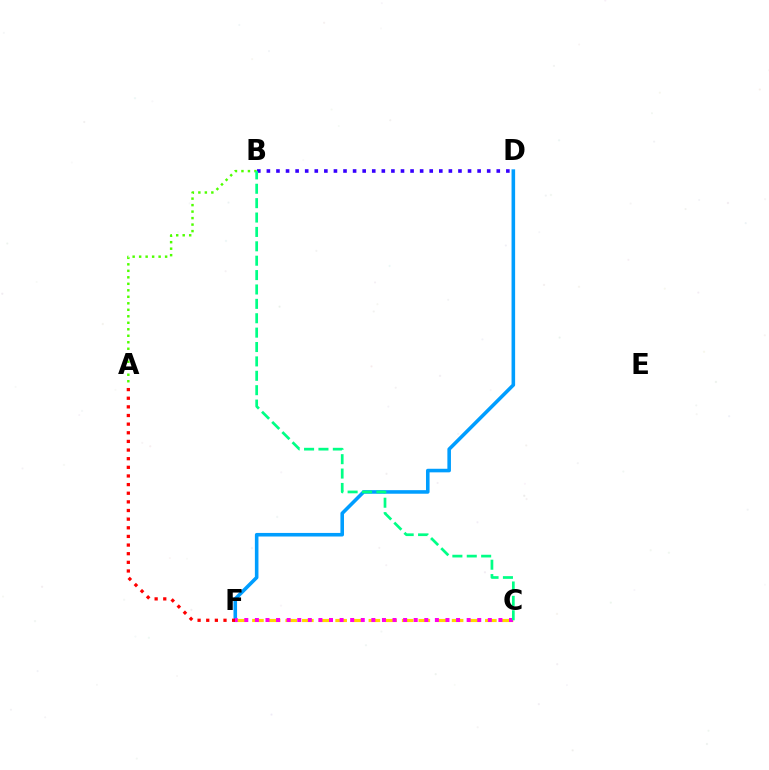{('D', 'F'): [{'color': '#009eff', 'line_style': 'solid', 'thickness': 2.57}], ('A', 'F'): [{'color': '#ff0000', 'line_style': 'dotted', 'thickness': 2.35}], ('A', 'B'): [{'color': '#4fff00', 'line_style': 'dotted', 'thickness': 1.76}], ('C', 'F'): [{'color': '#ffd500', 'line_style': 'dashed', 'thickness': 2.26}, {'color': '#ff00ed', 'line_style': 'dotted', 'thickness': 2.88}], ('B', 'D'): [{'color': '#3700ff', 'line_style': 'dotted', 'thickness': 2.6}], ('B', 'C'): [{'color': '#00ff86', 'line_style': 'dashed', 'thickness': 1.95}]}